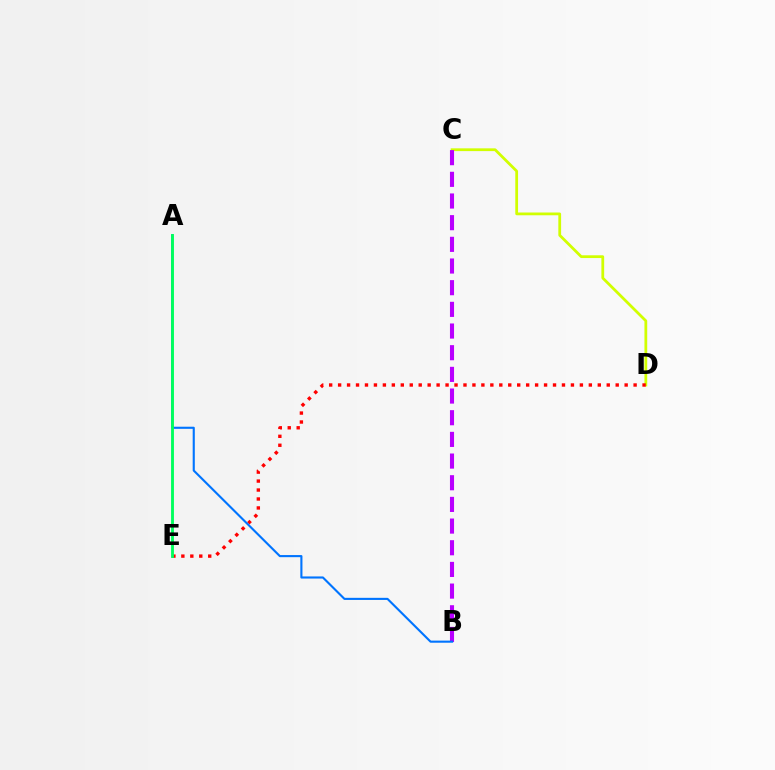{('C', 'D'): [{'color': '#d1ff00', 'line_style': 'solid', 'thickness': 1.99}], ('B', 'C'): [{'color': '#b900ff', 'line_style': 'dashed', 'thickness': 2.94}], ('D', 'E'): [{'color': '#ff0000', 'line_style': 'dotted', 'thickness': 2.43}], ('A', 'B'): [{'color': '#0074ff', 'line_style': 'solid', 'thickness': 1.52}], ('A', 'E'): [{'color': '#00ff5c', 'line_style': 'solid', 'thickness': 2.07}]}